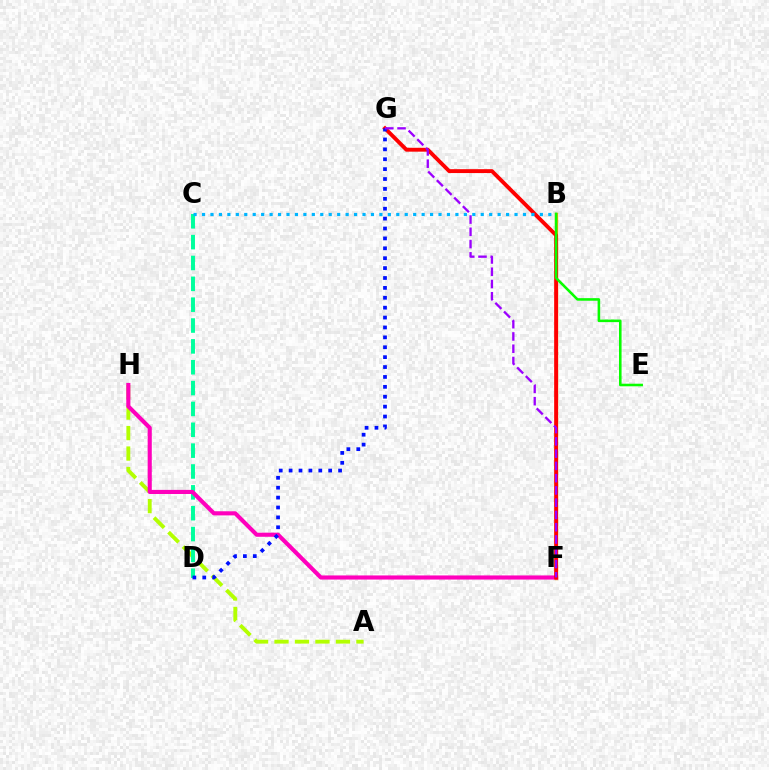{('B', 'F'): [{'color': '#ffa500', 'line_style': 'solid', 'thickness': 2.39}], ('A', 'H'): [{'color': '#b3ff00', 'line_style': 'dashed', 'thickness': 2.78}], ('C', 'D'): [{'color': '#00ff9d', 'line_style': 'dashed', 'thickness': 2.83}], ('F', 'H'): [{'color': '#ff00bd', 'line_style': 'solid', 'thickness': 2.96}], ('F', 'G'): [{'color': '#ff0000', 'line_style': 'solid', 'thickness': 2.8}, {'color': '#9b00ff', 'line_style': 'dashed', 'thickness': 1.67}], ('D', 'G'): [{'color': '#0010ff', 'line_style': 'dotted', 'thickness': 2.69}], ('B', 'C'): [{'color': '#00b5ff', 'line_style': 'dotted', 'thickness': 2.29}], ('B', 'E'): [{'color': '#08ff00', 'line_style': 'solid', 'thickness': 1.86}]}